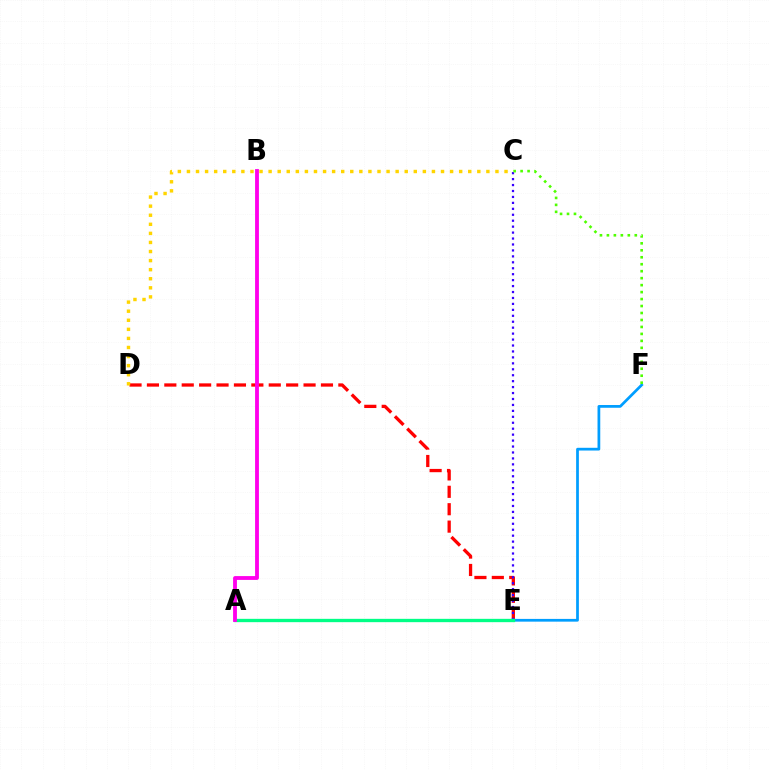{('D', 'E'): [{'color': '#ff0000', 'line_style': 'dashed', 'thickness': 2.36}], ('C', 'D'): [{'color': '#ffd500', 'line_style': 'dotted', 'thickness': 2.47}], ('C', 'E'): [{'color': '#3700ff', 'line_style': 'dotted', 'thickness': 1.61}], ('E', 'F'): [{'color': '#009eff', 'line_style': 'solid', 'thickness': 1.97}], ('A', 'E'): [{'color': '#00ff86', 'line_style': 'solid', 'thickness': 2.4}], ('A', 'B'): [{'color': '#ff00ed', 'line_style': 'solid', 'thickness': 2.76}], ('C', 'F'): [{'color': '#4fff00', 'line_style': 'dotted', 'thickness': 1.89}]}